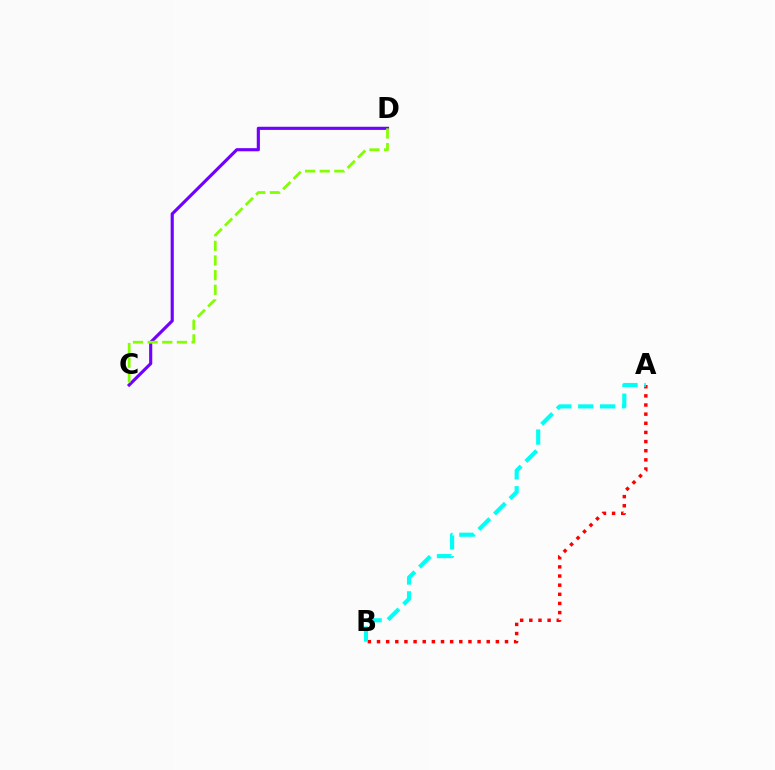{('C', 'D'): [{'color': '#7200ff', 'line_style': 'solid', 'thickness': 2.26}, {'color': '#84ff00', 'line_style': 'dashed', 'thickness': 1.99}], ('A', 'B'): [{'color': '#ff0000', 'line_style': 'dotted', 'thickness': 2.48}, {'color': '#00fff6', 'line_style': 'dashed', 'thickness': 2.97}]}